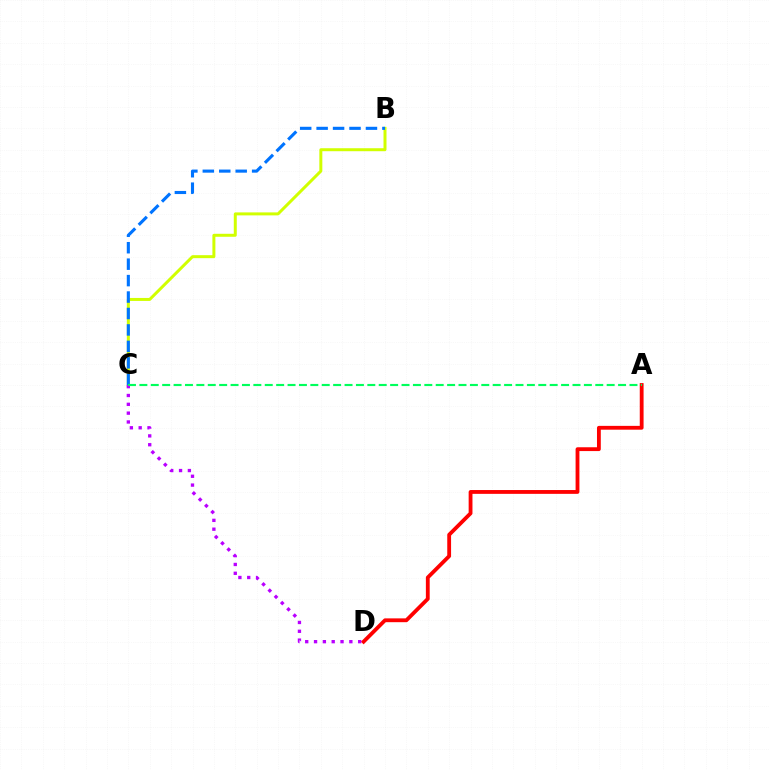{('B', 'C'): [{'color': '#d1ff00', 'line_style': 'solid', 'thickness': 2.15}, {'color': '#0074ff', 'line_style': 'dashed', 'thickness': 2.23}], ('A', 'D'): [{'color': '#ff0000', 'line_style': 'solid', 'thickness': 2.75}], ('C', 'D'): [{'color': '#b900ff', 'line_style': 'dotted', 'thickness': 2.4}], ('A', 'C'): [{'color': '#00ff5c', 'line_style': 'dashed', 'thickness': 1.55}]}